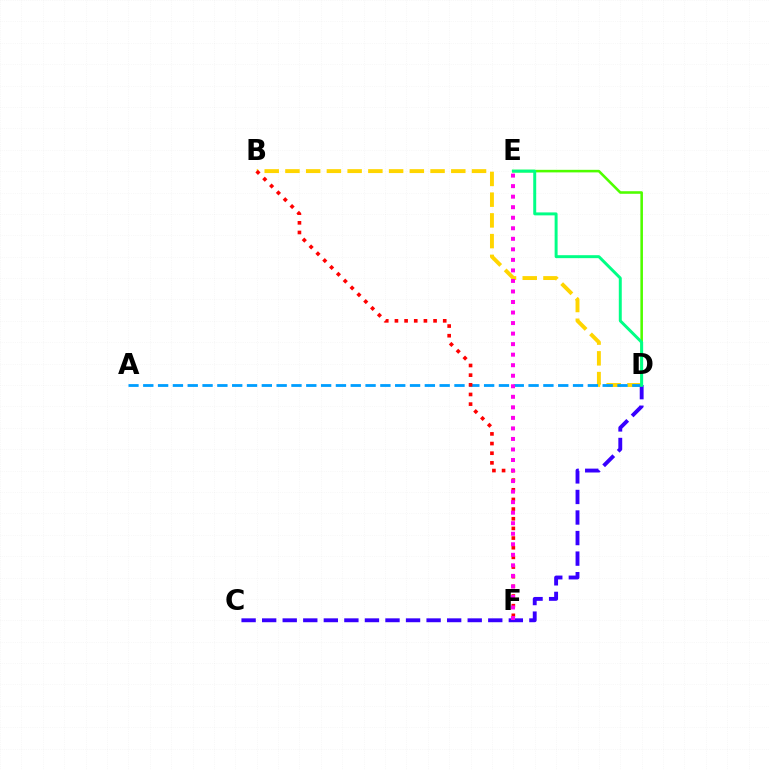{('B', 'D'): [{'color': '#ffd500', 'line_style': 'dashed', 'thickness': 2.82}], ('C', 'D'): [{'color': '#3700ff', 'line_style': 'dashed', 'thickness': 2.79}], ('A', 'D'): [{'color': '#009eff', 'line_style': 'dashed', 'thickness': 2.01}], ('D', 'E'): [{'color': '#4fff00', 'line_style': 'solid', 'thickness': 1.85}, {'color': '#00ff86', 'line_style': 'solid', 'thickness': 2.13}], ('B', 'F'): [{'color': '#ff0000', 'line_style': 'dotted', 'thickness': 2.62}], ('E', 'F'): [{'color': '#ff00ed', 'line_style': 'dotted', 'thickness': 2.86}]}